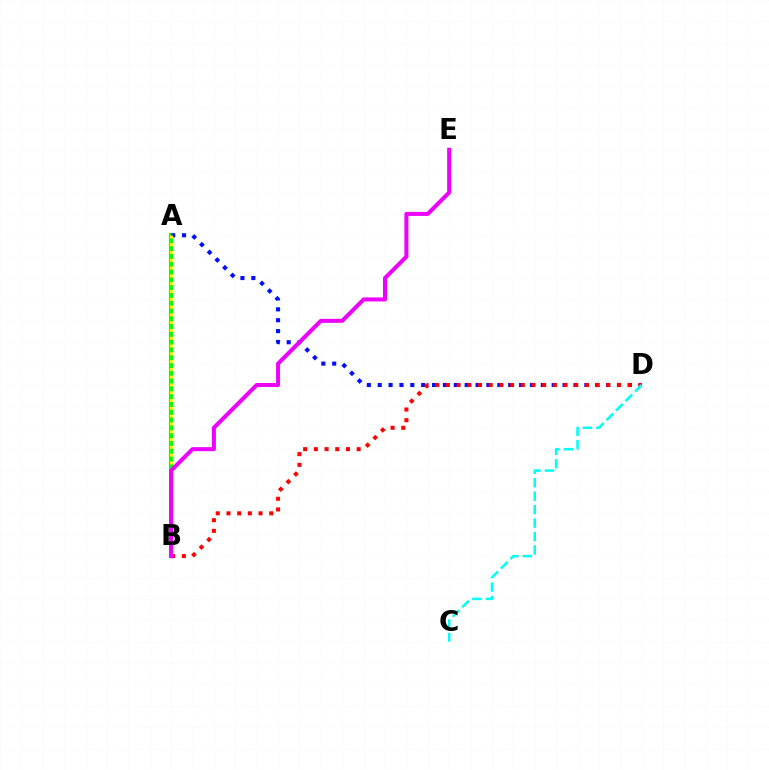{('A', 'B'): [{'color': '#08ff00', 'line_style': 'solid', 'thickness': 2.95}, {'color': '#fcf500', 'line_style': 'dotted', 'thickness': 2.12}], ('A', 'D'): [{'color': '#0010ff', 'line_style': 'dotted', 'thickness': 2.95}], ('B', 'D'): [{'color': '#ff0000', 'line_style': 'dotted', 'thickness': 2.91}], ('C', 'D'): [{'color': '#00fff6', 'line_style': 'dashed', 'thickness': 1.83}], ('B', 'E'): [{'color': '#ee00ff', 'line_style': 'solid', 'thickness': 2.89}]}